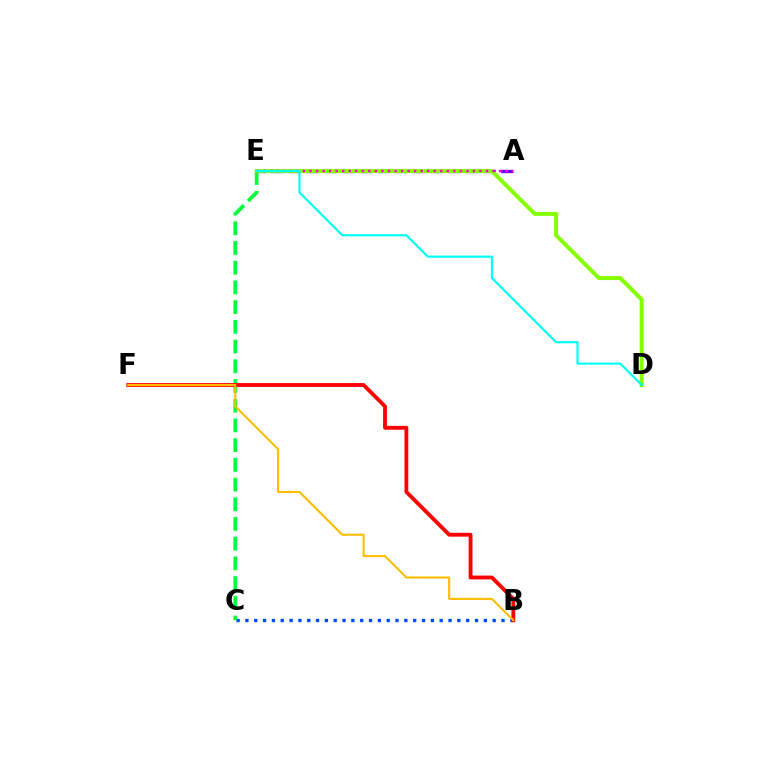{('B', 'C'): [{'color': '#004bff', 'line_style': 'dotted', 'thickness': 2.4}], ('C', 'E'): [{'color': '#00ff39', 'line_style': 'dashed', 'thickness': 2.68}], ('B', 'F'): [{'color': '#ff0000', 'line_style': 'solid', 'thickness': 2.76}, {'color': '#ffbd00', 'line_style': 'solid', 'thickness': 1.52}], ('A', 'E'): [{'color': '#7200ff', 'line_style': 'dashed', 'thickness': 2.4}, {'color': '#ff00cf', 'line_style': 'dotted', 'thickness': 1.78}], ('D', 'E'): [{'color': '#84ff00', 'line_style': 'solid', 'thickness': 2.88}, {'color': '#00fff6', 'line_style': 'solid', 'thickness': 1.57}]}